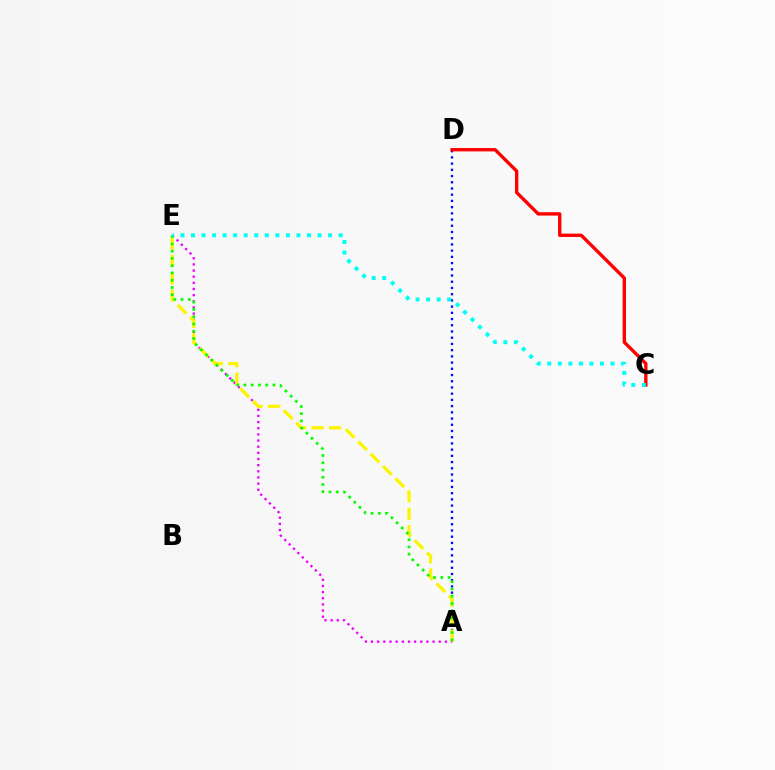{('A', 'D'): [{'color': '#0010ff', 'line_style': 'dotted', 'thickness': 1.69}], ('A', 'E'): [{'color': '#ee00ff', 'line_style': 'dotted', 'thickness': 1.67}, {'color': '#fcf500', 'line_style': 'dashed', 'thickness': 2.37}, {'color': '#08ff00', 'line_style': 'dotted', 'thickness': 1.97}], ('C', 'D'): [{'color': '#ff0000', 'line_style': 'solid', 'thickness': 2.42}], ('C', 'E'): [{'color': '#00fff6', 'line_style': 'dotted', 'thickness': 2.86}]}